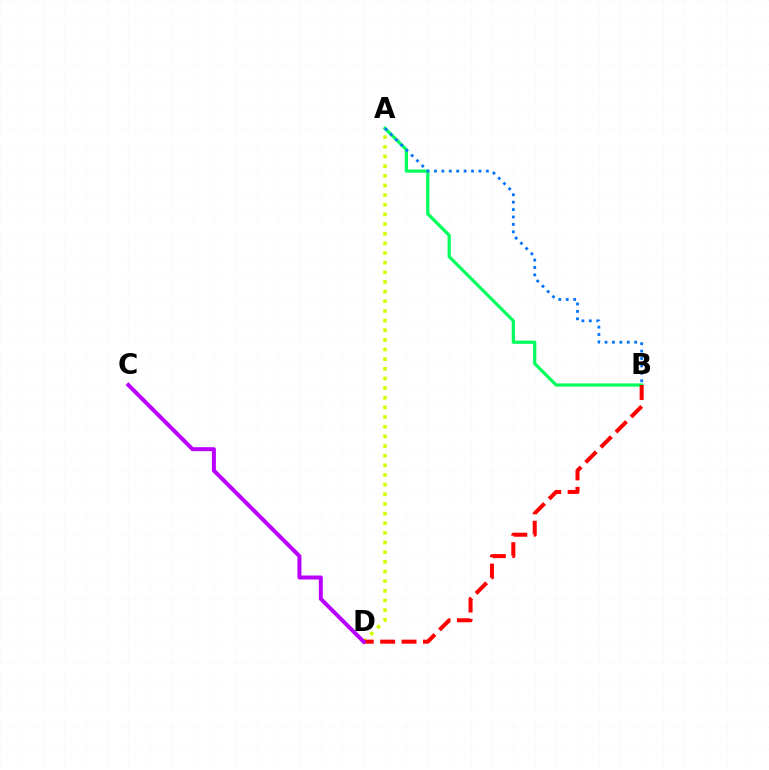{('A', 'D'): [{'color': '#d1ff00', 'line_style': 'dotted', 'thickness': 2.62}], ('A', 'B'): [{'color': '#00ff5c', 'line_style': 'solid', 'thickness': 2.32}, {'color': '#0074ff', 'line_style': 'dotted', 'thickness': 2.02}], ('B', 'D'): [{'color': '#ff0000', 'line_style': 'dashed', 'thickness': 2.91}], ('C', 'D'): [{'color': '#b900ff', 'line_style': 'solid', 'thickness': 2.87}]}